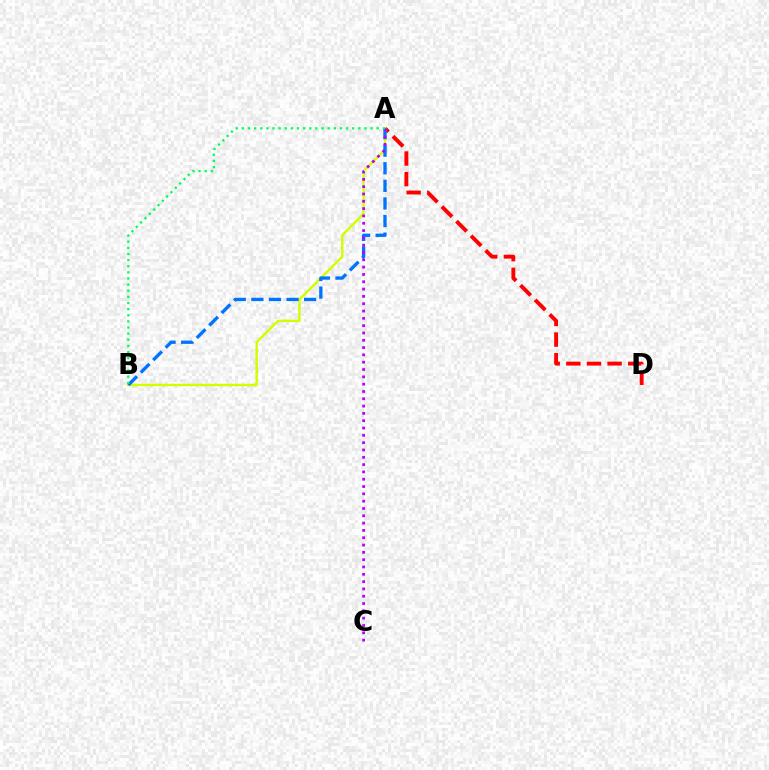{('A', 'D'): [{'color': '#ff0000', 'line_style': 'dashed', 'thickness': 2.8}], ('A', 'B'): [{'color': '#d1ff00', 'line_style': 'solid', 'thickness': 1.75}, {'color': '#0074ff', 'line_style': 'dashed', 'thickness': 2.39}, {'color': '#00ff5c', 'line_style': 'dotted', 'thickness': 1.67}], ('A', 'C'): [{'color': '#b900ff', 'line_style': 'dotted', 'thickness': 1.99}]}